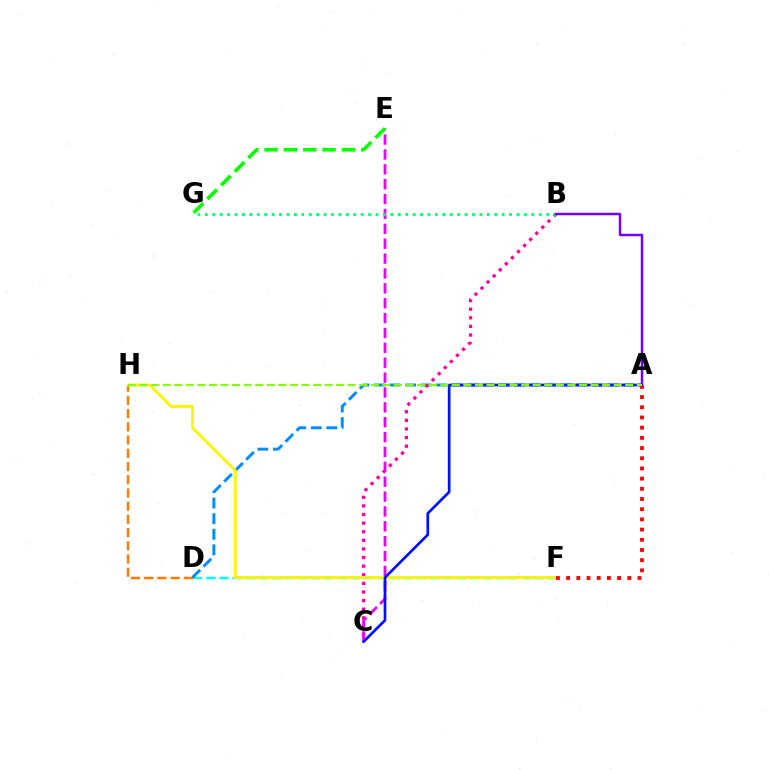{('D', 'H'): [{'color': '#ff7c00', 'line_style': 'dashed', 'thickness': 1.8}], ('D', 'F'): [{'color': '#00fff6', 'line_style': 'dashed', 'thickness': 1.79}], ('A', 'D'): [{'color': '#008cff', 'line_style': 'dashed', 'thickness': 2.11}], ('B', 'C'): [{'color': '#ff0094', 'line_style': 'dotted', 'thickness': 2.34}], ('F', 'H'): [{'color': '#fcf500', 'line_style': 'solid', 'thickness': 2.05}], ('C', 'E'): [{'color': '#ee00ff', 'line_style': 'dashed', 'thickness': 2.02}], ('A', 'C'): [{'color': '#0010ff', 'line_style': 'solid', 'thickness': 1.93}], ('A', 'F'): [{'color': '#ff0000', 'line_style': 'dotted', 'thickness': 2.77}], ('E', 'G'): [{'color': '#08ff00', 'line_style': 'dashed', 'thickness': 2.63}], ('B', 'G'): [{'color': '#00ff74', 'line_style': 'dotted', 'thickness': 2.02}], ('A', 'B'): [{'color': '#7200ff', 'line_style': 'solid', 'thickness': 1.78}], ('A', 'H'): [{'color': '#84ff00', 'line_style': 'dashed', 'thickness': 1.57}]}